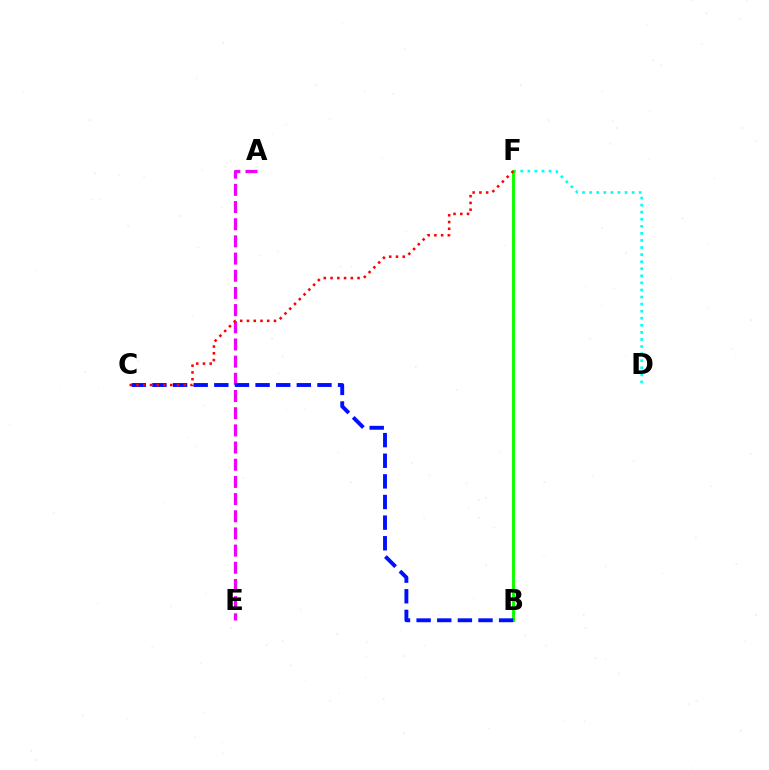{('D', 'F'): [{'color': '#00fff6', 'line_style': 'dotted', 'thickness': 1.92}], ('A', 'E'): [{'color': '#ee00ff', 'line_style': 'dashed', 'thickness': 2.33}], ('B', 'F'): [{'color': '#fcf500', 'line_style': 'dashed', 'thickness': 2.14}, {'color': '#08ff00', 'line_style': 'solid', 'thickness': 2.07}], ('B', 'C'): [{'color': '#0010ff', 'line_style': 'dashed', 'thickness': 2.8}], ('C', 'F'): [{'color': '#ff0000', 'line_style': 'dotted', 'thickness': 1.83}]}